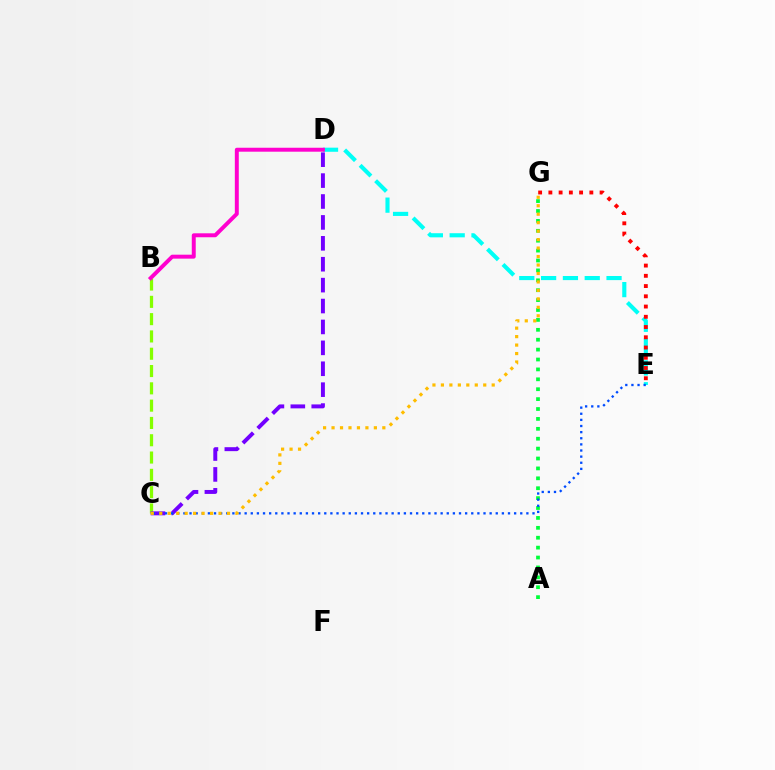{('B', 'C'): [{'color': '#84ff00', 'line_style': 'dashed', 'thickness': 2.35}], ('D', 'E'): [{'color': '#00fff6', 'line_style': 'dashed', 'thickness': 2.96}], ('A', 'G'): [{'color': '#00ff39', 'line_style': 'dotted', 'thickness': 2.69}], ('E', 'G'): [{'color': '#ff0000', 'line_style': 'dotted', 'thickness': 2.78}], ('B', 'D'): [{'color': '#ff00cf', 'line_style': 'solid', 'thickness': 2.84}], ('C', 'D'): [{'color': '#7200ff', 'line_style': 'dashed', 'thickness': 2.84}], ('C', 'E'): [{'color': '#004bff', 'line_style': 'dotted', 'thickness': 1.66}], ('C', 'G'): [{'color': '#ffbd00', 'line_style': 'dotted', 'thickness': 2.3}]}